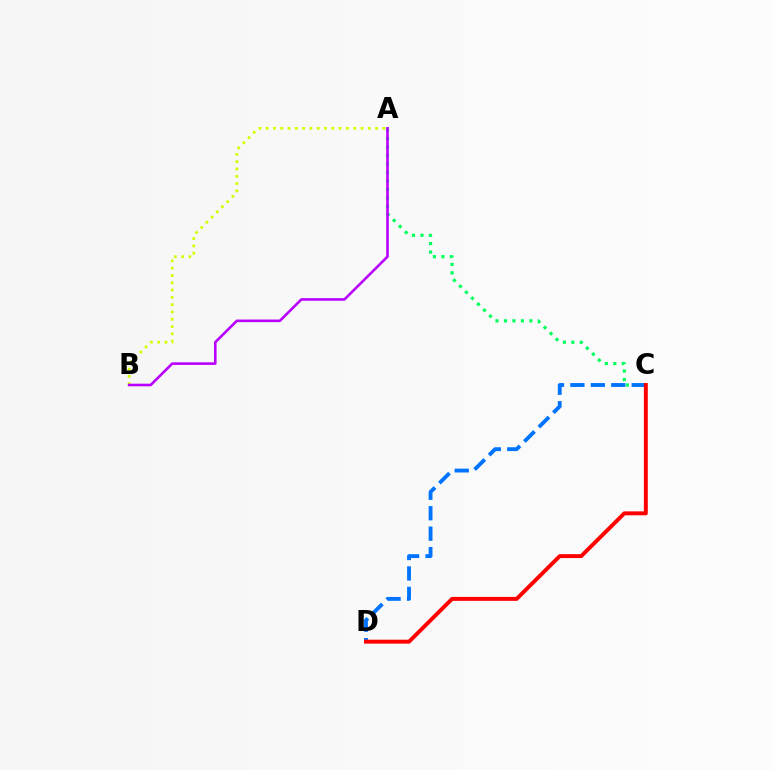{('A', 'C'): [{'color': '#00ff5c', 'line_style': 'dotted', 'thickness': 2.3}], ('C', 'D'): [{'color': '#0074ff', 'line_style': 'dashed', 'thickness': 2.78}, {'color': '#ff0000', 'line_style': 'solid', 'thickness': 2.83}], ('A', 'B'): [{'color': '#d1ff00', 'line_style': 'dotted', 'thickness': 1.98}, {'color': '#b900ff', 'line_style': 'solid', 'thickness': 1.88}]}